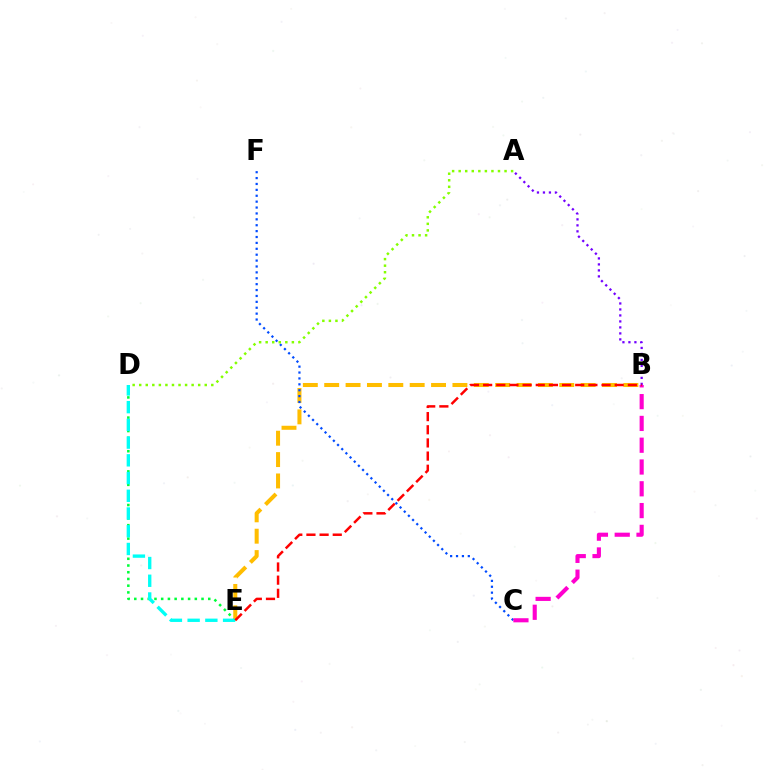{('D', 'E'): [{'color': '#00ff39', 'line_style': 'dotted', 'thickness': 1.83}, {'color': '#00fff6', 'line_style': 'dashed', 'thickness': 2.41}], ('A', 'B'): [{'color': '#7200ff', 'line_style': 'dotted', 'thickness': 1.63}], ('B', 'E'): [{'color': '#ffbd00', 'line_style': 'dashed', 'thickness': 2.9}, {'color': '#ff0000', 'line_style': 'dashed', 'thickness': 1.79}], ('C', 'F'): [{'color': '#004bff', 'line_style': 'dotted', 'thickness': 1.6}], ('B', 'C'): [{'color': '#ff00cf', 'line_style': 'dashed', 'thickness': 2.96}], ('A', 'D'): [{'color': '#84ff00', 'line_style': 'dotted', 'thickness': 1.78}]}